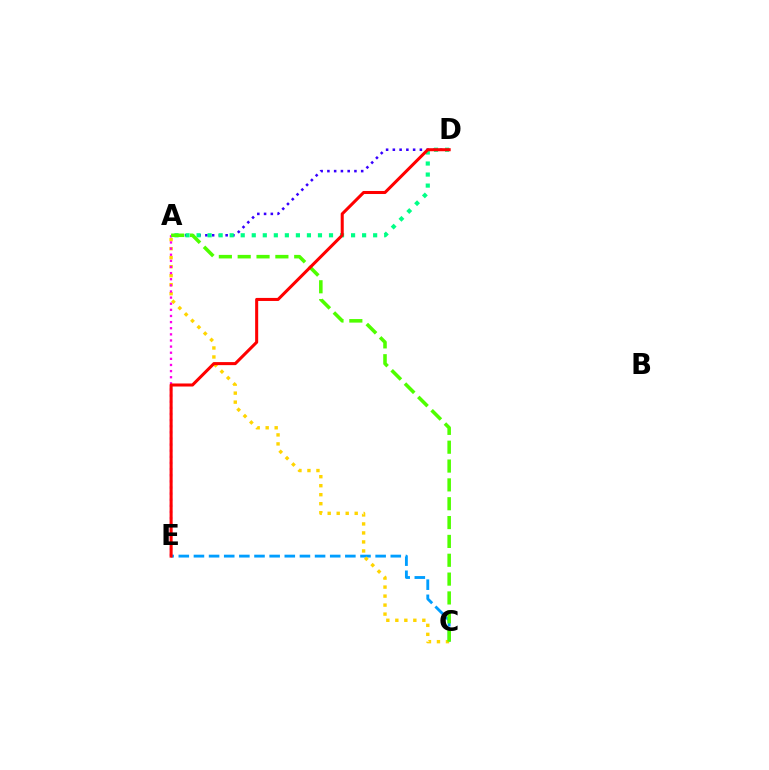{('C', 'E'): [{'color': '#009eff', 'line_style': 'dashed', 'thickness': 2.06}], ('A', 'D'): [{'color': '#3700ff', 'line_style': 'dotted', 'thickness': 1.84}, {'color': '#00ff86', 'line_style': 'dotted', 'thickness': 3.0}], ('A', 'C'): [{'color': '#ffd500', 'line_style': 'dotted', 'thickness': 2.45}, {'color': '#4fff00', 'line_style': 'dashed', 'thickness': 2.56}], ('A', 'E'): [{'color': '#ff00ed', 'line_style': 'dotted', 'thickness': 1.66}], ('D', 'E'): [{'color': '#ff0000', 'line_style': 'solid', 'thickness': 2.19}]}